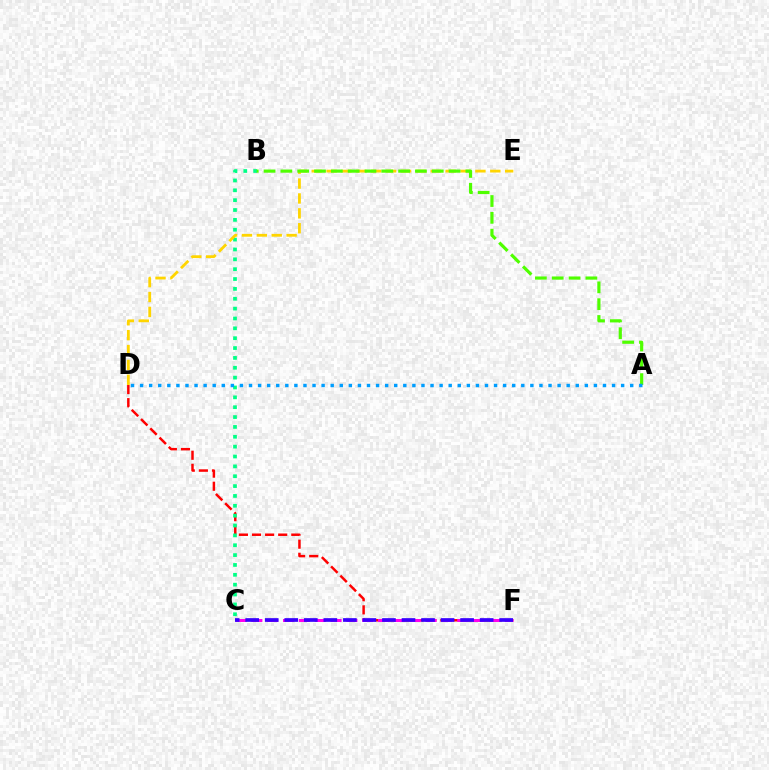{('D', 'F'): [{'color': '#ff0000', 'line_style': 'dashed', 'thickness': 1.78}], ('B', 'C'): [{'color': '#00ff86', 'line_style': 'dotted', 'thickness': 2.68}], ('D', 'E'): [{'color': '#ffd500', 'line_style': 'dashed', 'thickness': 2.02}], ('C', 'F'): [{'color': '#ff00ed', 'line_style': 'dashed', 'thickness': 2.15}, {'color': '#3700ff', 'line_style': 'dashed', 'thickness': 2.65}], ('A', 'B'): [{'color': '#4fff00', 'line_style': 'dashed', 'thickness': 2.29}], ('A', 'D'): [{'color': '#009eff', 'line_style': 'dotted', 'thickness': 2.47}]}